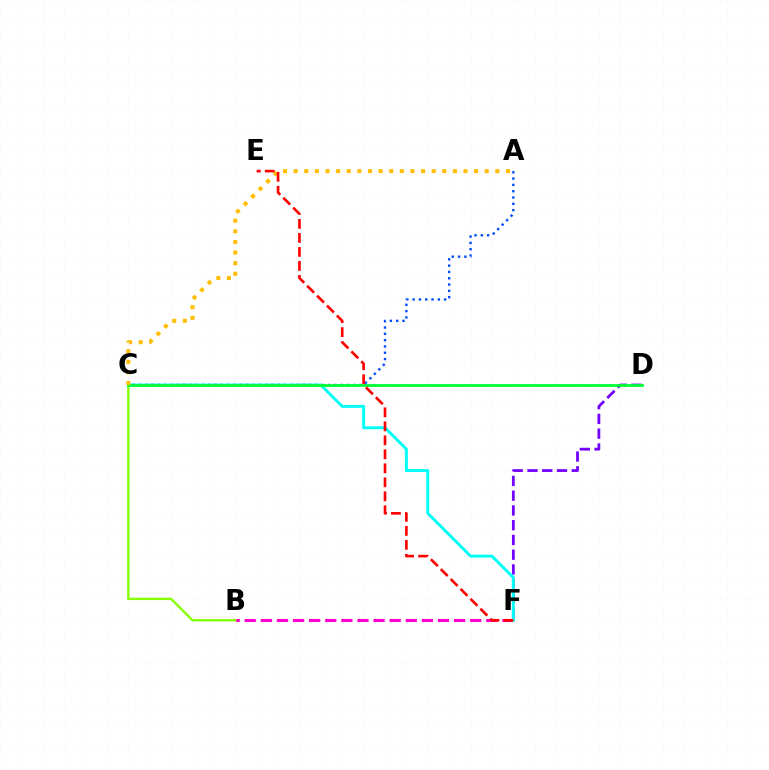{('B', 'F'): [{'color': '#ff00cf', 'line_style': 'dashed', 'thickness': 2.19}], ('D', 'F'): [{'color': '#7200ff', 'line_style': 'dashed', 'thickness': 2.0}], ('C', 'F'): [{'color': '#00fff6', 'line_style': 'solid', 'thickness': 2.11}], ('B', 'C'): [{'color': '#84ff00', 'line_style': 'solid', 'thickness': 1.7}], ('A', 'C'): [{'color': '#004bff', 'line_style': 'dotted', 'thickness': 1.71}, {'color': '#ffbd00', 'line_style': 'dotted', 'thickness': 2.88}], ('C', 'D'): [{'color': '#00ff39', 'line_style': 'solid', 'thickness': 2.03}], ('E', 'F'): [{'color': '#ff0000', 'line_style': 'dashed', 'thickness': 1.9}]}